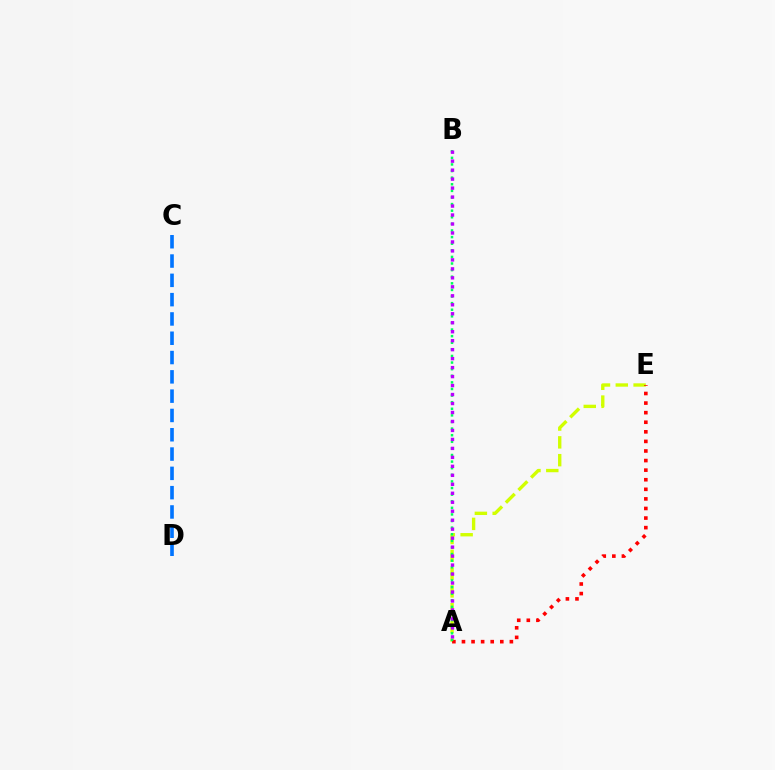{('C', 'D'): [{'color': '#0074ff', 'line_style': 'dashed', 'thickness': 2.62}], ('A', 'E'): [{'color': '#d1ff00', 'line_style': 'dashed', 'thickness': 2.42}, {'color': '#ff0000', 'line_style': 'dotted', 'thickness': 2.6}], ('A', 'B'): [{'color': '#00ff5c', 'line_style': 'dotted', 'thickness': 1.79}, {'color': '#b900ff', 'line_style': 'dotted', 'thickness': 2.44}]}